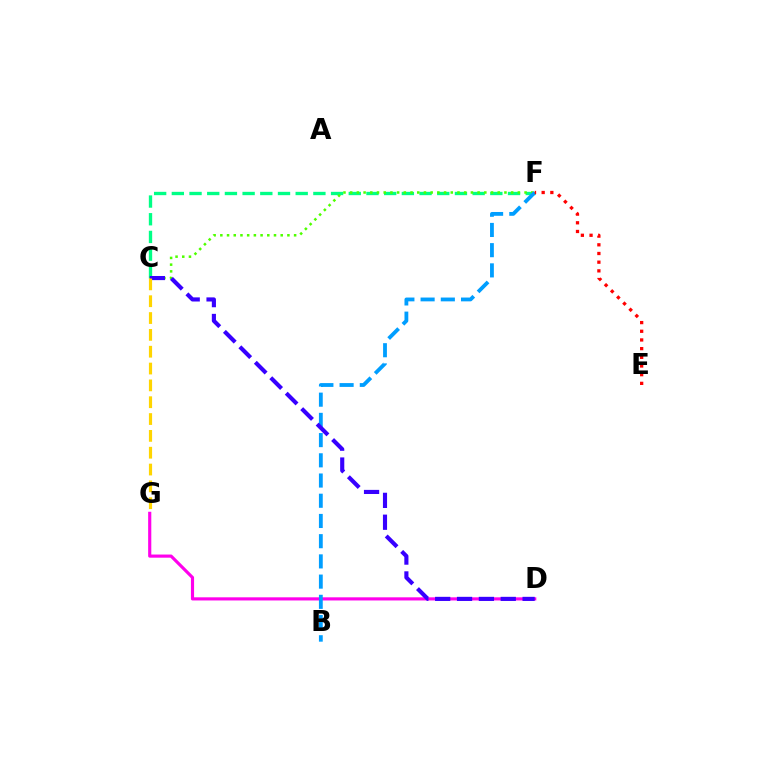{('C', 'F'): [{'color': '#00ff86', 'line_style': 'dashed', 'thickness': 2.4}, {'color': '#4fff00', 'line_style': 'dotted', 'thickness': 1.82}], ('D', 'G'): [{'color': '#ff00ed', 'line_style': 'solid', 'thickness': 2.27}], ('B', 'F'): [{'color': '#009eff', 'line_style': 'dashed', 'thickness': 2.75}], ('E', 'F'): [{'color': '#ff0000', 'line_style': 'dotted', 'thickness': 2.36}], ('C', 'D'): [{'color': '#3700ff', 'line_style': 'dashed', 'thickness': 2.97}], ('C', 'G'): [{'color': '#ffd500', 'line_style': 'dashed', 'thickness': 2.29}]}